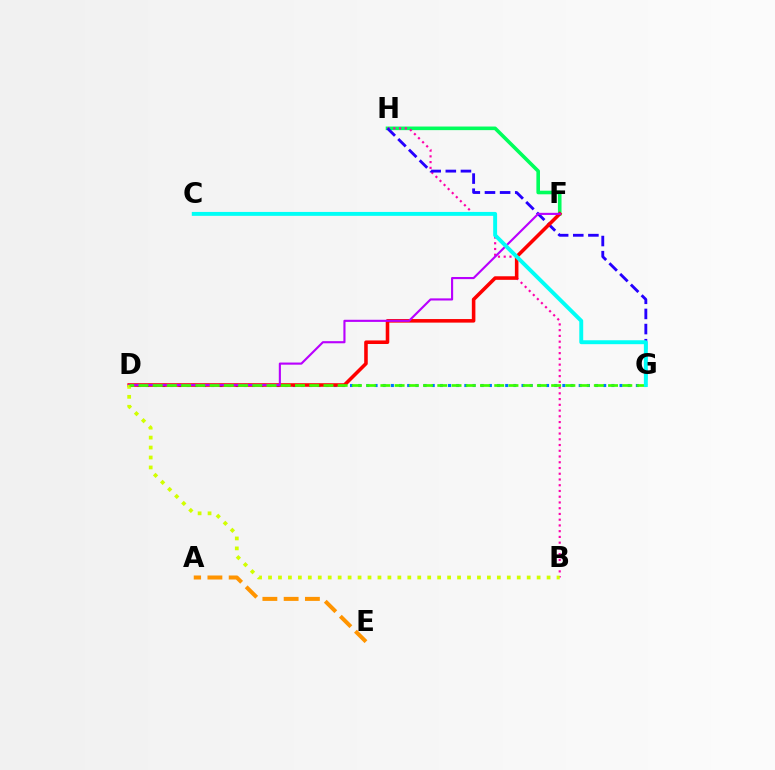{('D', 'G'): [{'color': '#0074ff', 'line_style': 'dotted', 'thickness': 2.22}, {'color': '#3dff00', 'line_style': 'dashed', 'thickness': 1.93}], ('F', 'H'): [{'color': '#00ff5c', 'line_style': 'solid', 'thickness': 2.59}], ('B', 'H'): [{'color': '#ff00ac', 'line_style': 'dotted', 'thickness': 1.56}], ('G', 'H'): [{'color': '#2500ff', 'line_style': 'dashed', 'thickness': 2.06}], ('A', 'E'): [{'color': '#ff9400', 'line_style': 'dashed', 'thickness': 2.89}], ('D', 'F'): [{'color': '#ff0000', 'line_style': 'solid', 'thickness': 2.56}, {'color': '#b900ff', 'line_style': 'solid', 'thickness': 1.53}], ('B', 'D'): [{'color': '#d1ff00', 'line_style': 'dotted', 'thickness': 2.7}], ('C', 'G'): [{'color': '#00fff6', 'line_style': 'solid', 'thickness': 2.82}]}